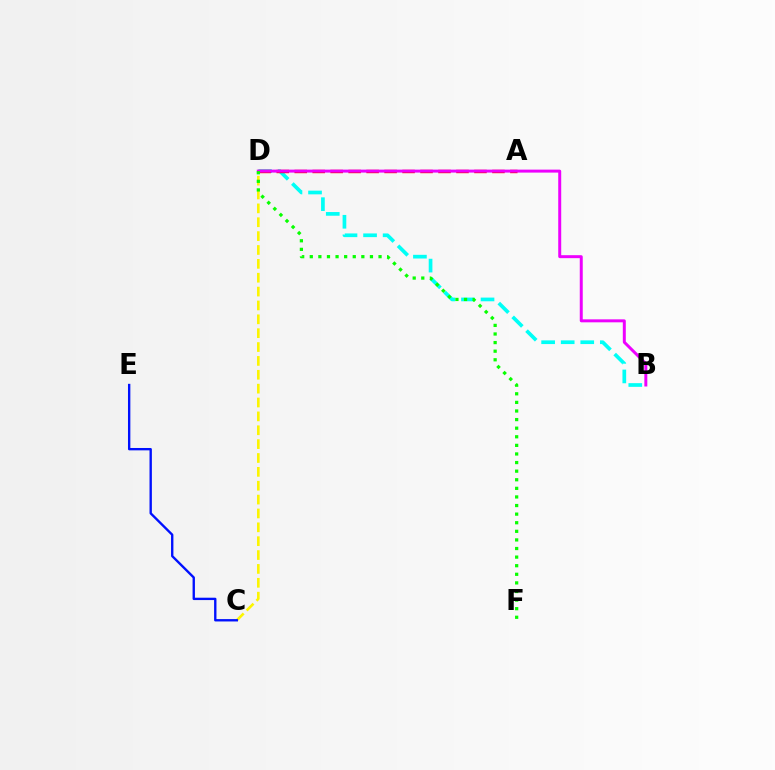{('B', 'D'): [{'color': '#00fff6', 'line_style': 'dashed', 'thickness': 2.66}, {'color': '#ee00ff', 'line_style': 'solid', 'thickness': 2.14}], ('C', 'D'): [{'color': '#fcf500', 'line_style': 'dashed', 'thickness': 1.88}], ('A', 'D'): [{'color': '#ff0000', 'line_style': 'dashed', 'thickness': 2.44}], ('C', 'E'): [{'color': '#0010ff', 'line_style': 'solid', 'thickness': 1.7}], ('D', 'F'): [{'color': '#08ff00', 'line_style': 'dotted', 'thickness': 2.34}]}